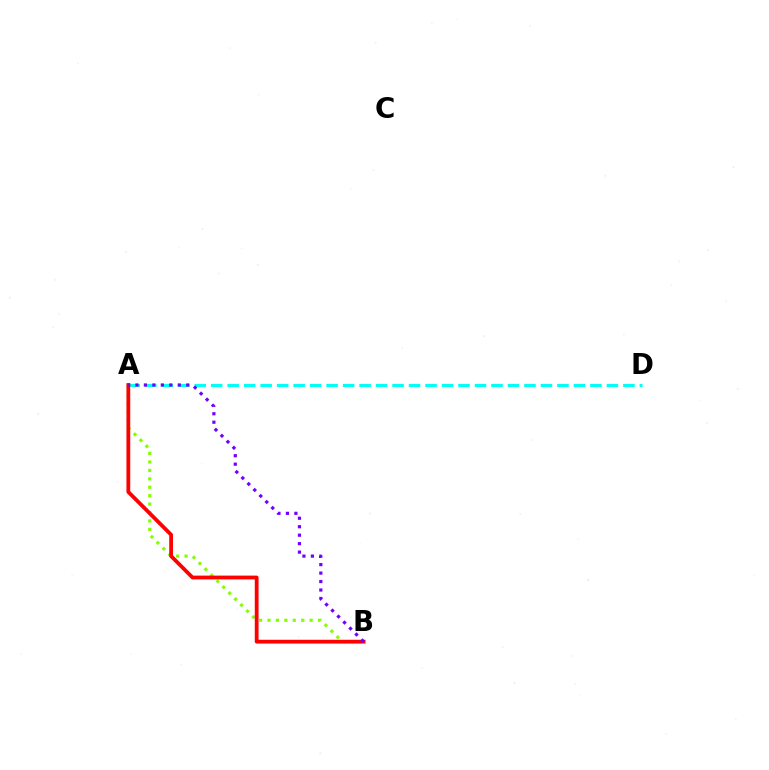{('A', 'B'): [{'color': '#84ff00', 'line_style': 'dotted', 'thickness': 2.29}, {'color': '#ff0000', 'line_style': 'solid', 'thickness': 2.73}, {'color': '#7200ff', 'line_style': 'dotted', 'thickness': 2.3}], ('A', 'D'): [{'color': '#00fff6', 'line_style': 'dashed', 'thickness': 2.24}]}